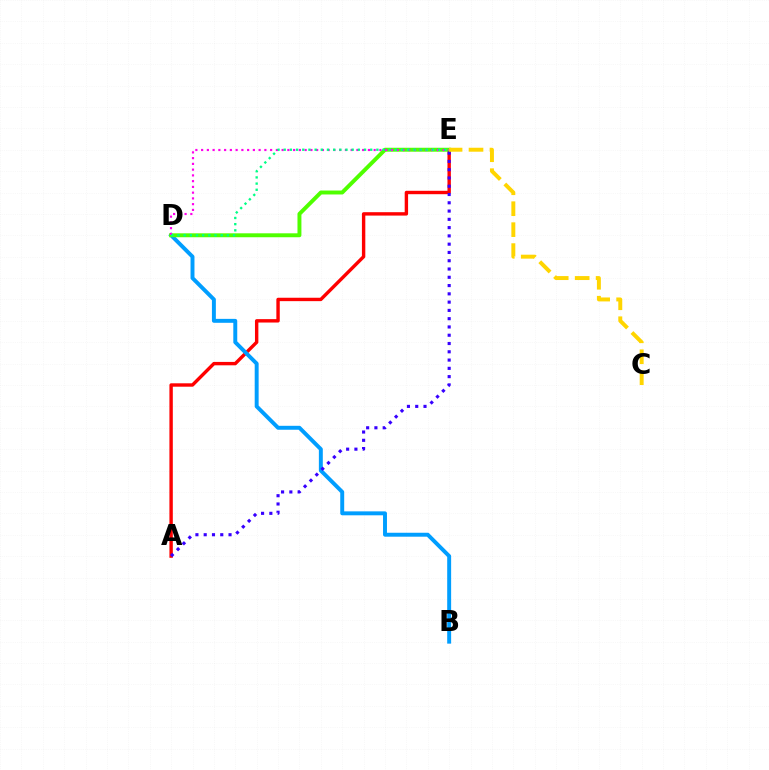{('A', 'E'): [{'color': '#ff0000', 'line_style': 'solid', 'thickness': 2.45}, {'color': '#3700ff', 'line_style': 'dotted', 'thickness': 2.25}], ('B', 'D'): [{'color': '#009eff', 'line_style': 'solid', 'thickness': 2.83}], ('D', 'E'): [{'color': '#4fff00', 'line_style': 'solid', 'thickness': 2.84}, {'color': '#ff00ed', 'line_style': 'dotted', 'thickness': 1.56}, {'color': '#00ff86', 'line_style': 'dotted', 'thickness': 1.68}], ('C', 'E'): [{'color': '#ffd500', 'line_style': 'dashed', 'thickness': 2.85}]}